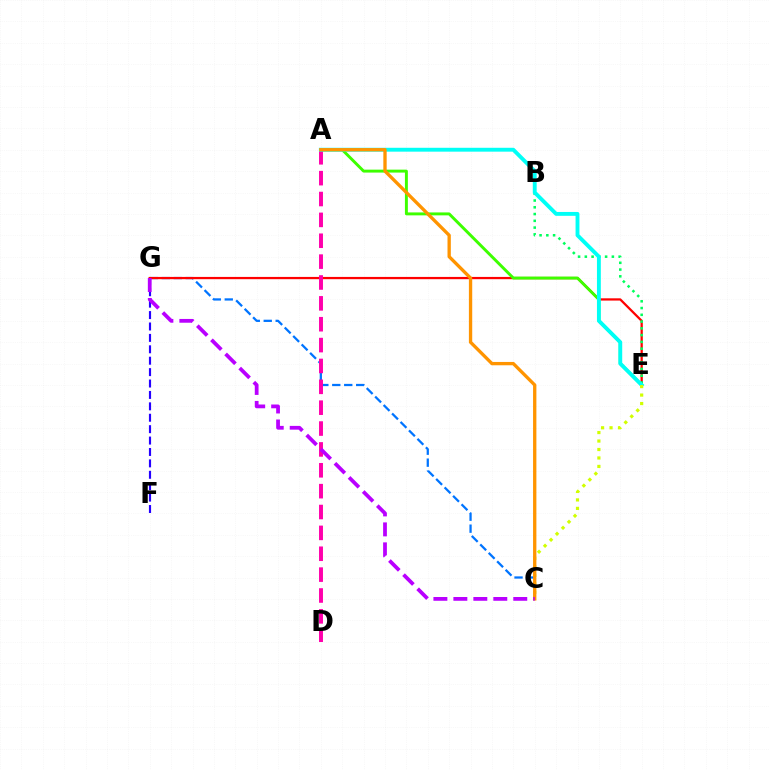{('C', 'G'): [{'color': '#0074ff', 'line_style': 'dashed', 'thickness': 1.62}, {'color': '#b900ff', 'line_style': 'dashed', 'thickness': 2.71}], ('E', 'G'): [{'color': '#ff0000', 'line_style': 'solid', 'thickness': 1.63}], ('B', 'E'): [{'color': '#00ff5c', 'line_style': 'dotted', 'thickness': 1.84}], ('F', 'G'): [{'color': '#2500ff', 'line_style': 'dashed', 'thickness': 1.55}], ('A', 'E'): [{'color': '#3dff00', 'line_style': 'solid', 'thickness': 2.11}, {'color': '#00fff6', 'line_style': 'solid', 'thickness': 2.79}], ('A', 'D'): [{'color': '#ff00ac', 'line_style': 'dashed', 'thickness': 2.83}], ('C', 'E'): [{'color': '#d1ff00', 'line_style': 'dotted', 'thickness': 2.3}], ('A', 'C'): [{'color': '#ff9400', 'line_style': 'solid', 'thickness': 2.39}]}